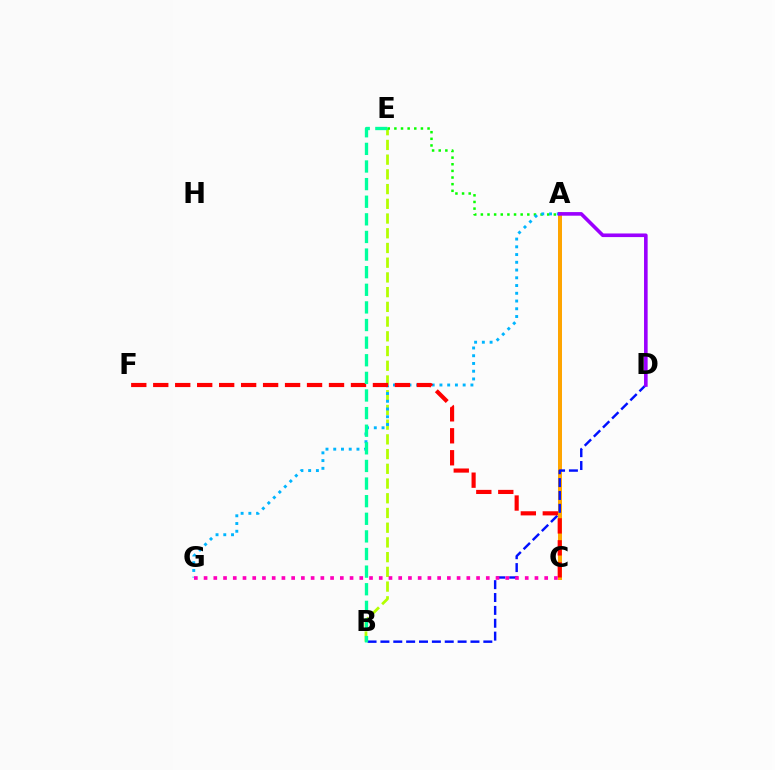{('B', 'E'): [{'color': '#b3ff00', 'line_style': 'dashed', 'thickness': 2.0}, {'color': '#00ff9d', 'line_style': 'dashed', 'thickness': 2.39}], ('A', 'E'): [{'color': '#08ff00', 'line_style': 'dotted', 'thickness': 1.8}], ('A', 'C'): [{'color': '#ffa500', 'line_style': 'solid', 'thickness': 2.87}], ('A', 'G'): [{'color': '#00b5ff', 'line_style': 'dotted', 'thickness': 2.1}], ('B', 'D'): [{'color': '#0010ff', 'line_style': 'dashed', 'thickness': 1.75}], ('C', 'F'): [{'color': '#ff0000', 'line_style': 'dashed', 'thickness': 2.98}], ('C', 'G'): [{'color': '#ff00bd', 'line_style': 'dotted', 'thickness': 2.64}], ('A', 'D'): [{'color': '#9b00ff', 'line_style': 'solid', 'thickness': 2.6}]}